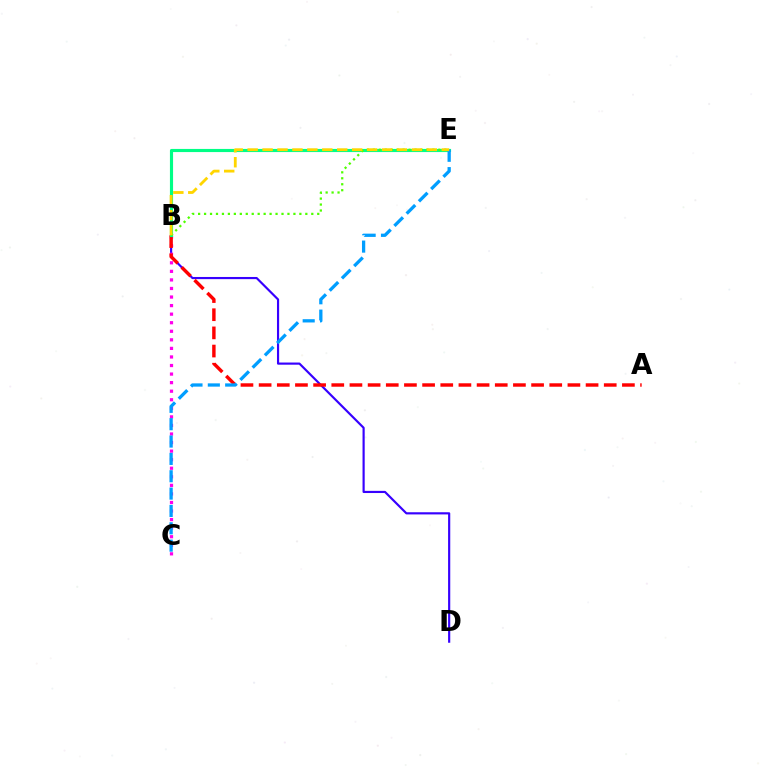{('B', 'D'): [{'color': '#3700ff', 'line_style': 'solid', 'thickness': 1.56}], ('B', 'C'): [{'color': '#ff00ed', 'line_style': 'dotted', 'thickness': 2.33}], ('A', 'B'): [{'color': '#ff0000', 'line_style': 'dashed', 'thickness': 2.47}], ('B', 'E'): [{'color': '#00ff86', 'line_style': 'solid', 'thickness': 2.26}, {'color': '#4fff00', 'line_style': 'dotted', 'thickness': 1.62}, {'color': '#ffd500', 'line_style': 'dashed', 'thickness': 2.03}], ('C', 'E'): [{'color': '#009eff', 'line_style': 'dashed', 'thickness': 2.36}]}